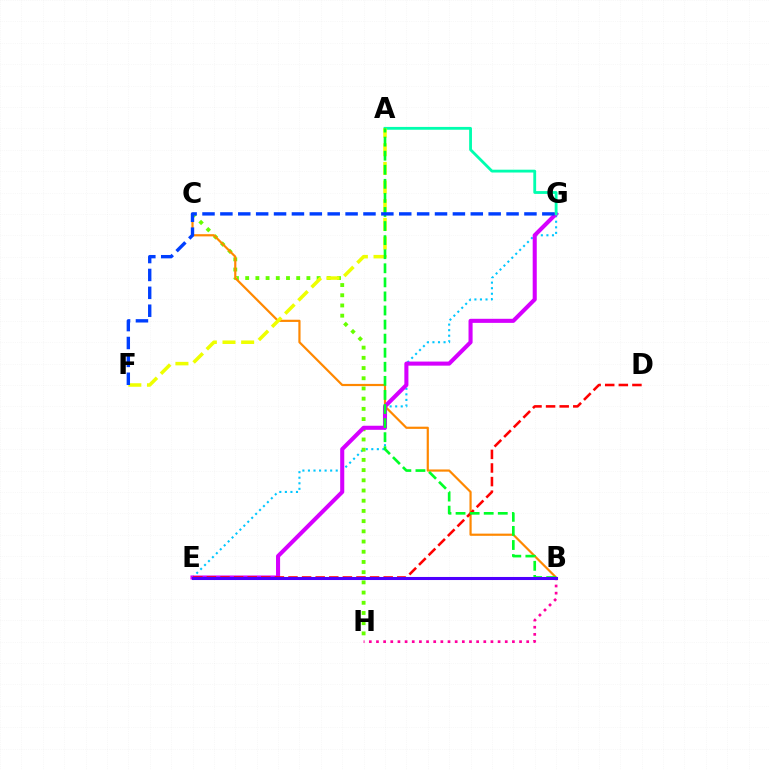{('E', 'G'): [{'color': '#00c7ff', 'line_style': 'dotted', 'thickness': 1.51}, {'color': '#d600ff', 'line_style': 'solid', 'thickness': 2.93}], ('C', 'H'): [{'color': '#66ff00', 'line_style': 'dotted', 'thickness': 2.77}], ('B', 'H'): [{'color': '#ff00a0', 'line_style': 'dotted', 'thickness': 1.94}], ('B', 'C'): [{'color': '#ff8800', 'line_style': 'solid', 'thickness': 1.58}], ('A', 'G'): [{'color': '#00ffaf', 'line_style': 'solid', 'thickness': 2.03}], ('D', 'E'): [{'color': '#ff0000', 'line_style': 'dashed', 'thickness': 1.85}], ('A', 'F'): [{'color': '#eeff00', 'line_style': 'dashed', 'thickness': 2.53}], ('A', 'B'): [{'color': '#00ff27', 'line_style': 'dashed', 'thickness': 1.91}], ('F', 'G'): [{'color': '#003fff', 'line_style': 'dashed', 'thickness': 2.43}], ('B', 'E'): [{'color': '#4f00ff', 'line_style': 'solid', 'thickness': 2.21}]}